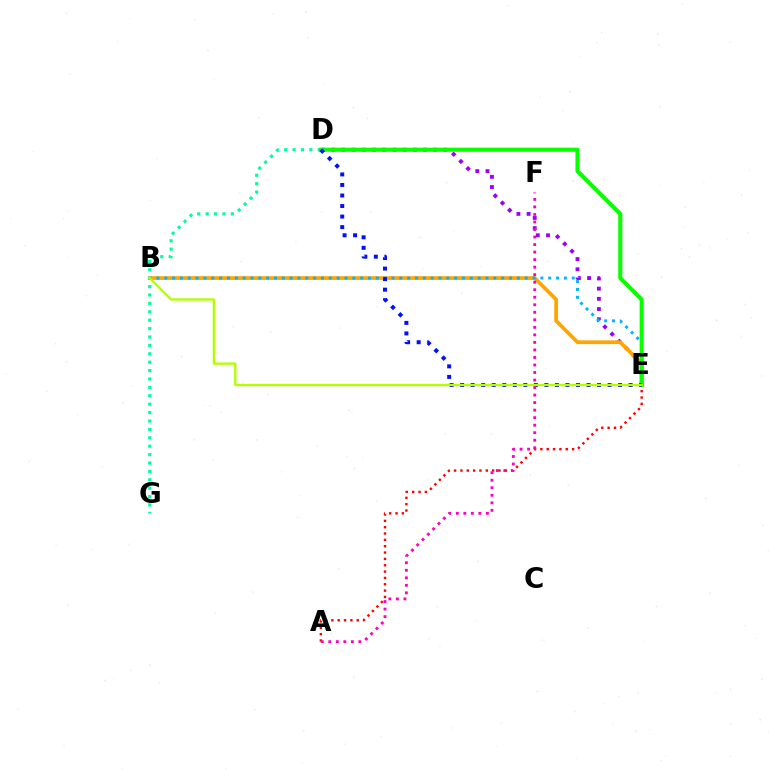{('D', 'E'): [{'color': '#9b00ff', 'line_style': 'dotted', 'thickness': 2.77}, {'color': '#08ff00', 'line_style': 'solid', 'thickness': 2.94}, {'color': '#0010ff', 'line_style': 'dotted', 'thickness': 2.86}], ('A', 'E'): [{'color': '#ff0000', 'line_style': 'dotted', 'thickness': 1.72}], ('B', 'E'): [{'color': '#ffa500', 'line_style': 'solid', 'thickness': 2.68}, {'color': '#00b5ff', 'line_style': 'dotted', 'thickness': 2.13}, {'color': '#b3ff00', 'line_style': 'solid', 'thickness': 1.69}], ('D', 'G'): [{'color': '#00ff9d', 'line_style': 'dotted', 'thickness': 2.28}], ('A', 'F'): [{'color': '#ff00bd', 'line_style': 'dotted', 'thickness': 2.04}]}